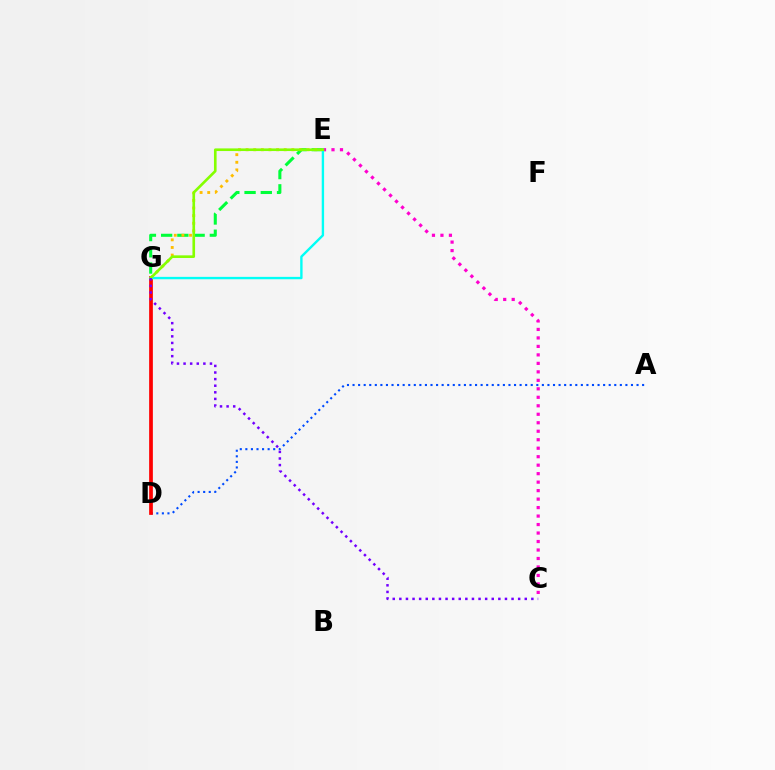{('E', 'G'): [{'color': '#00ff39', 'line_style': 'dashed', 'thickness': 2.21}, {'color': '#ffbd00', 'line_style': 'dotted', 'thickness': 2.07}, {'color': '#00fff6', 'line_style': 'solid', 'thickness': 1.71}, {'color': '#84ff00', 'line_style': 'solid', 'thickness': 1.9}], ('A', 'D'): [{'color': '#004bff', 'line_style': 'dotted', 'thickness': 1.51}], ('D', 'G'): [{'color': '#ff0000', 'line_style': 'solid', 'thickness': 2.68}], ('C', 'E'): [{'color': '#ff00cf', 'line_style': 'dotted', 'thickness': 2.3}], ('C', 'G'): [{'color': '#7200ff', 'line_style': 'dotted', 'thickness': 1.79}]}